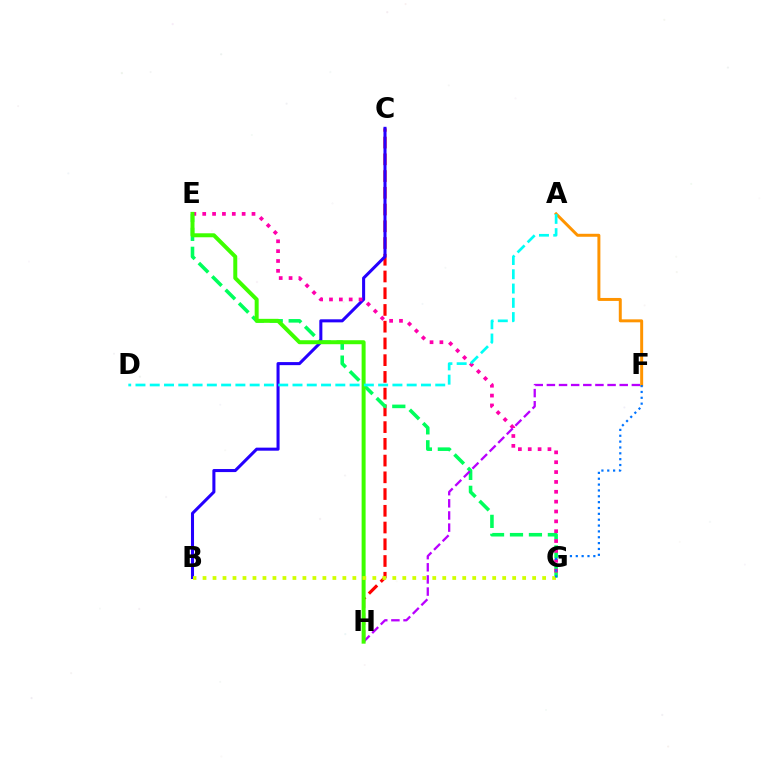{('C', 'H'): [{'color': '#ff0000', 'line_style': 'dashed', 'thickness': 2.27}], ('E', 'G'): [{'color': '#00ff5c', 'line_style': 'dashed', 'thickness': 2.57}, {'color': '#ff00ac', 'line_style': 'dotted', 'thickness': 2.68}], ('B', 'C'): [{'color': '#2500ff', 'line_style': 'solid', 'thickness': 2.2}], ('F', 'H'): [{'color': '#b900ff', 'line_style': 'dashed', 'thickness': 1.65}], ('E', 'H'): [{'color': '#3dff00', 'line_style': 'solid', 'thickness': 2.87}], ('A', 'F'): [{'color': '#ff9400', 'line_style': 'solid', 'thickness': 2.14}], ('A', 'D'): [{'color': '#00fff6', 'line_style': 'dashed', 'thickness': 1.94}], ('B', 'G'): [{'color': '#d1ff00', 'line_style': 'dotted', 'thickness': 2.71}], ('F', 'G'): [{'color': '#0074ff', 'line_style': 'dotted', 'thickness': 1.59}]}